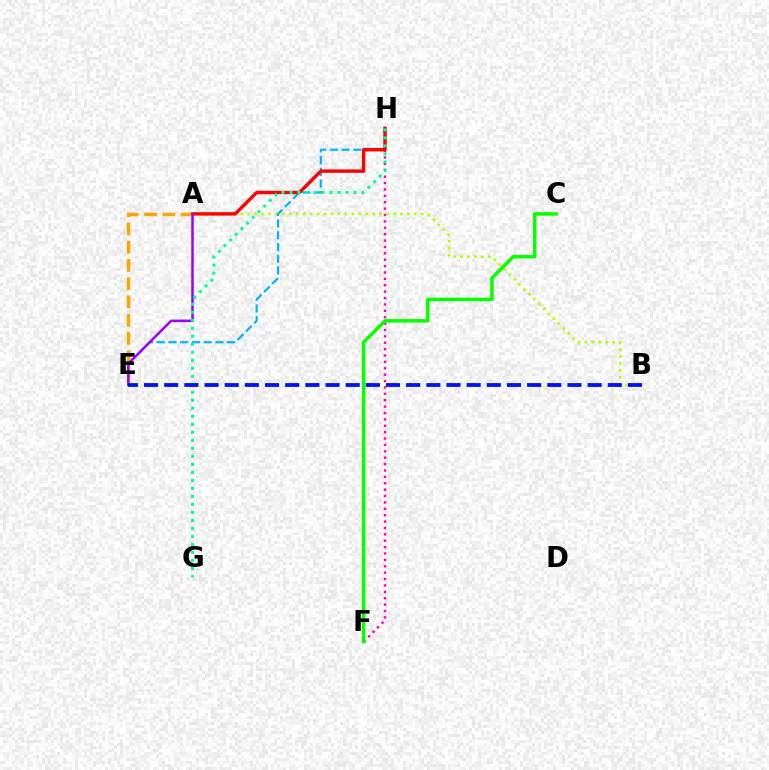{('A', 'B'): [{'color': '#b3ff00', 'line_style': 'dotted', 'thickness': 1.89}], ('E', 'H'): [{'color': '#00b5ff', 'line_style': 'dashed', 'thickness': 1.59}], ('F', 'H'): [{'color': '#ff00bd', 'line_style': 'dotted', 'thickness': 1.74}], ('A', 'H'): [{'color': '#ff0000', 'line_style': 'solid', 'thickness': 2.46}], ('A', 'E'): [{'color': '#ffa500', 'line_style': 'dashed', 'thickness': 2.48}, {'color': '#9b00ff', 'line_style': 'solid', 'thickness': 1.8}], ('G', 'H'): [{'color': '#00ff9d', 'line_style': 'dotted', 'thickness': 2.18}], ('C', 'F'): [{'color': '#08ff00', 'line_style': 'solid', 'thickness': 2.5}], ('B', 'E'): [{'color': '#0010ff', 'line_style': 'dashed', 'thickness': 2.74}]}